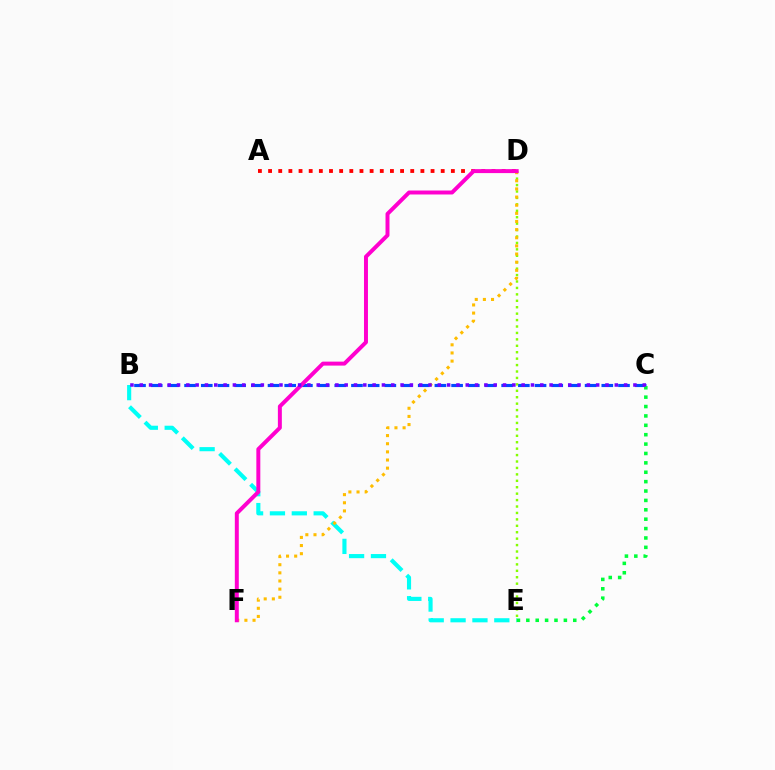{('B', 'C'): [{'color': '#004bff', 'line_style': 'dashed', 'thickness': 2.27}, {'color': '#7200ff', 'line_style': 'dotted', 'thickness': 2.53}], ('A', 'D'): [{'color': '#ff0000', 'line_style': 'dotted', 'thickness': 2.76}], ('B', 'E'): [{'color': '#00fff6', 'line_style': 'dashed', 'thickness': 2.97}], ('D', 'E'): [{'color': '#84ff00', 'line_style': 'dotted', 'thickness': 1.75}], ('D', 'F'): [{'color': '#ffbd00', 'line_style': 'dotted', 'thickness': 2.21}, {'color': '#ff00cf', 'line_style': 'solid', 'thickness': 2.85}], ('C', 'E'): [{'color': '#00ff39', 'line_style': 'dotted', 'thickness': 2.55}]}